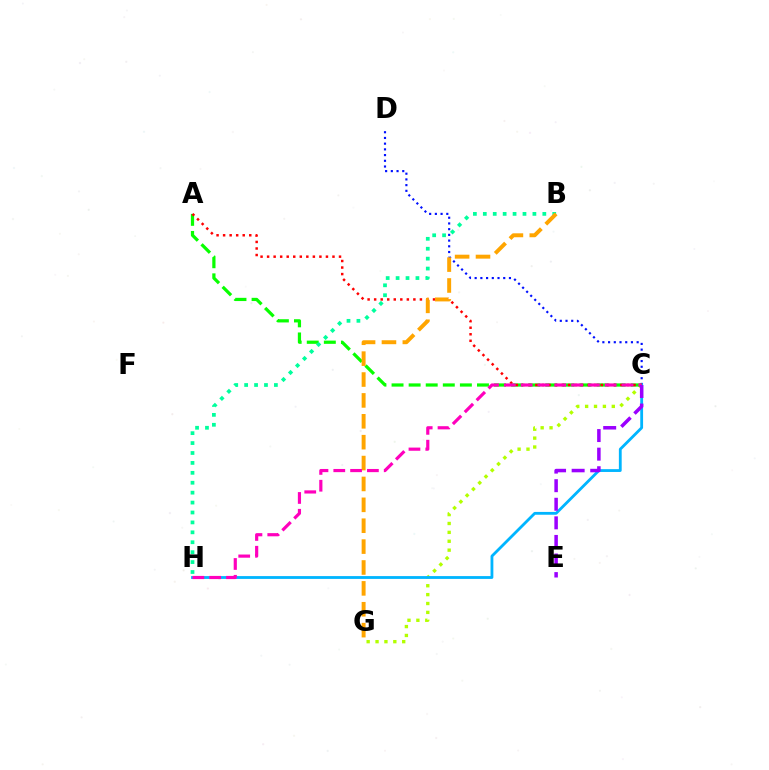{('C', 'G'): [{'color': '#b3ff00', 'line_style': 'dotted', 'thickness': 2.42}], ('C', 'D'): [{'color': '#0010ff', 'line_style': 'dotted', 'thickness': 1.55}], ('C', 'H'): [{'color': '#00b5ff', 'line_style': 'solid', 'thickness': 2.02}, {'color': '#ff00bd', 'line_style': 'dashed', 'thickness': 2.28}], ('A', 'C'): [{'color': '#08ff00', 'line_style': 'dashed', 'thickness': 2.32}, {'color': '#ff0000', 'line_style': 'dotted', 'thickness': 1.78}], ('B', 'H'): [{'color': '#00ff9d', 'line_style': 'dotted', 'thickness': 2.69}], ('B', 'G'): [{'color': '#ffa500', 'line_style': 'dashed', 'thickness': 2.84}], ('C', 'E'): [{'color': '#9b00ff', 'line_style': 'dashed', 'thickness': 2.52}]}